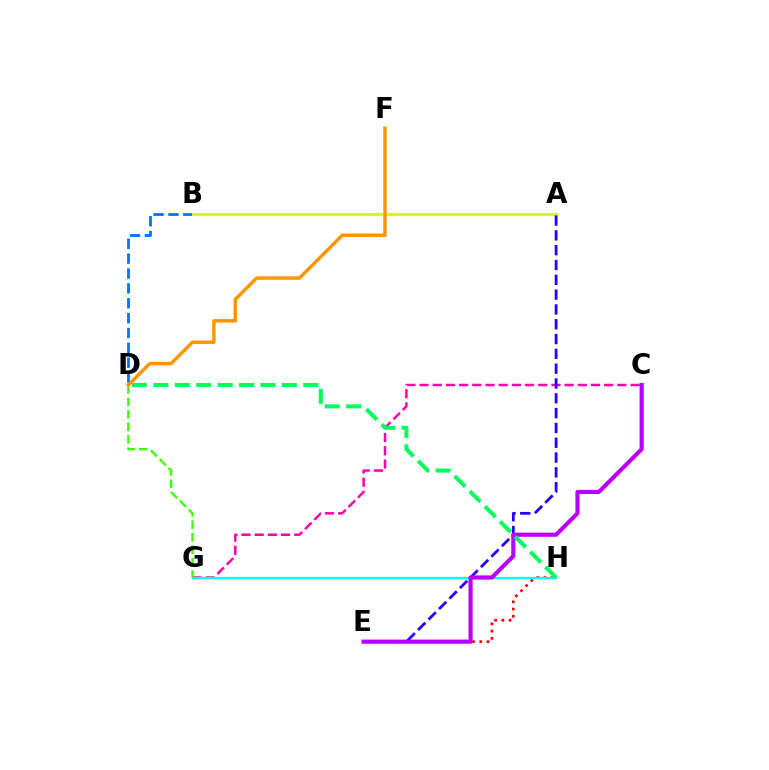{('B', 'D'): [{'color': '#0074ff', 'line_style': 'dashed', 'thickness': 2.02}], ('E', 'H'): [{'color': '#ff0000', 'line_style': 'dotted', 'thickness': 1.97}], ('C', 'G'): [{'color': '#ff00ac', 'line_style': 'dashed', 'thickness': 1.79}], ('G', 'H'): [{'color': '#00fff6', 'line_style': 'solid', 'thickness': 1.68}], ('D', 'G'): [{'color': '#3dff00', 'line_style': 'dashed', 'thickness': 1.69}], ('A', 'B'): [{'color': '#d1ff00', 'line_style': 'solid', 'thickness': 2.27}], ('D', 'F'): [{'color': '#ff9400', 'line_style': 'solid', 'thickness': 2.49}], ('A', 'E'): [{'color': '#2500ff', 'line_style': 'dashed', 'thickness': 2.01}], ('C', 'E'): [{'color': '#b900ff', 'line_style': 'solid', 'thickness': 2.99}], ('D', 'H'): [{'color': '#00ff5c', 'line_style': 'dashed', 'thickness': 2.91}]}